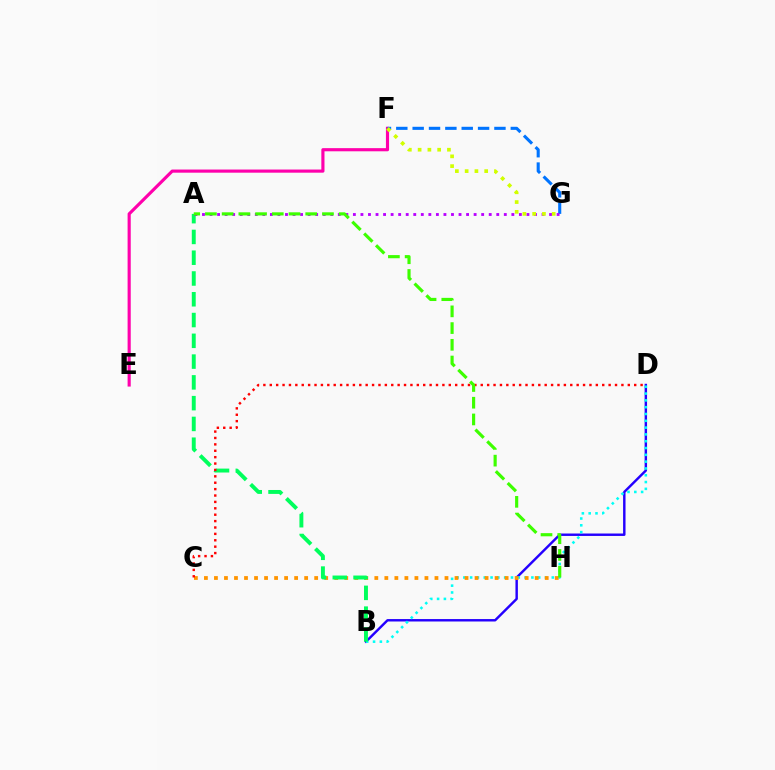{('B', 'D'): [{'color': '#2500ff', 'line_style': 'solid', 'thickness': 1.75}, {'color': '#00fff6', 'line_style': 'dotted', 'thickness': 1.85}], ('E', 'F'): [{'color': '#ff00ac', 'line_style': 'solid', 'thickness': 2.26}], ('C', 'H'): [{'color': '#ff9400', 'line_style': 'dotted', 'thickness': 2.72}], ('F', 'G'): [{'color': '#0074ff', 'line_style': 'dashed', 'thickness': 2.22}, {'color': '#d1ff00', 'line_style': 'dotted', 'thickness': 2.66}], ('A', 'B'): [{'color': '#00ff5c', 'line_style': 'dashed', 'thickness': 2.82}], ('A', 'G'): [{'color': '#b900ff', 'line_style': 'dotted', 'thickness': 2.05}], ('C', 'D'): [{'color': '#ff0000', 'line_style': 'dotted', 'thickness': 1.74}], ('A', 'H'): [{'color': '#3dff00', 'line_style': 'dashed', 'thickness': 2.27}]}